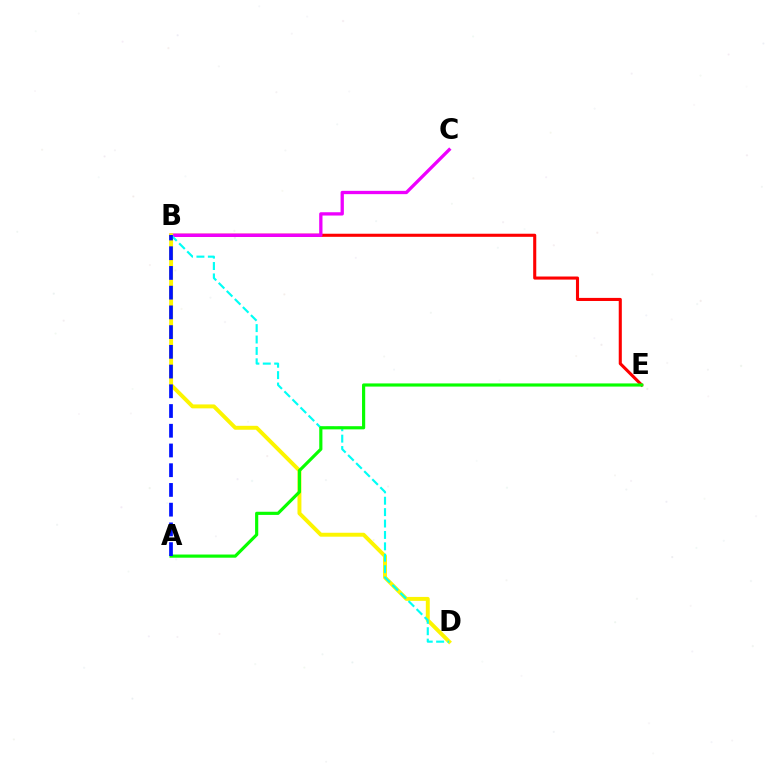{('B', 'E'): [{'color': '#ff0000', 'line_style': 'solid', 'thickness': 2.22}], ('B', 'C'): [{'color': '#ee00ff', 'line_style': 'solid', 'thickness': 2.37}], ('B', 'D'): [{'color': '#fcf500', 'line_style': 'solid', 'thickness': 2.83}, {'color': '#00fff6', 'line_style': 'dashed', 'thickness': 1.55}], ('A', 'E'): [{'color': '#08ff00', 'line_style': 'solid', 'thickness': 2.28}], ('A', 'B'): [{'color': '#0010ff', 'line_style': 'dashed', 'thickness': 2.68}]}